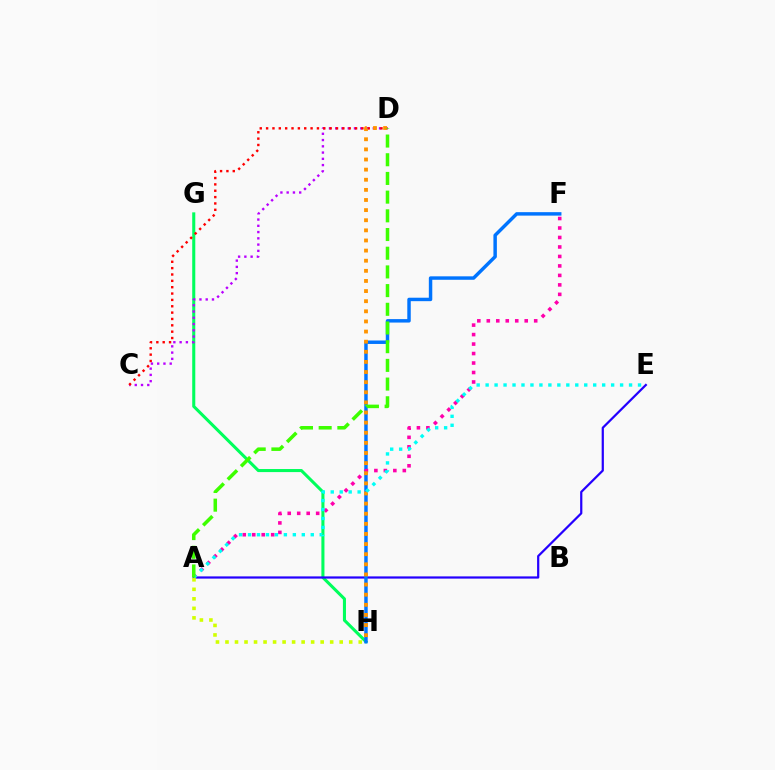{('G', 'H'): [{'color': '#00ff5c', 'line_style': 'solid', 'thickness': 2.21}], ('C', 'D'): [{'color': '#b900ff', 'line_style': 'dotted', 'thickness': 1.7}, {'color': '#ff0000', 'line_style': 'dotted', 'thickness': 1.73}], ('A', 'E'): [{'color': '#2500ff', 'line_style': 'solid', 'thickness': 1.6}, {'color': '#00fff6', 'line_style': 'dotted', 'thickness': 2.44}], ('F', 'H'): [{'color': '#0074ff', 'line_style': 'solid', 'thickness': 2.49}], ('A', 'F'): [{'color': '#ff00ac', 'line_style': 'dotted', 'thickness': 2.58}], ('D', 'H'): [{'color': '#ff9400', 'line_style': 'dotted', 'thickness': 2.75}], ('A', 'D'): [{'color': '#3dff00', 'line_style': 'dashed', 'thickness': 2.54}], ('A', 'H'): [{'color': '#d1ff00', 'line_style': 'dotted', 'thickness': 2.59}]}